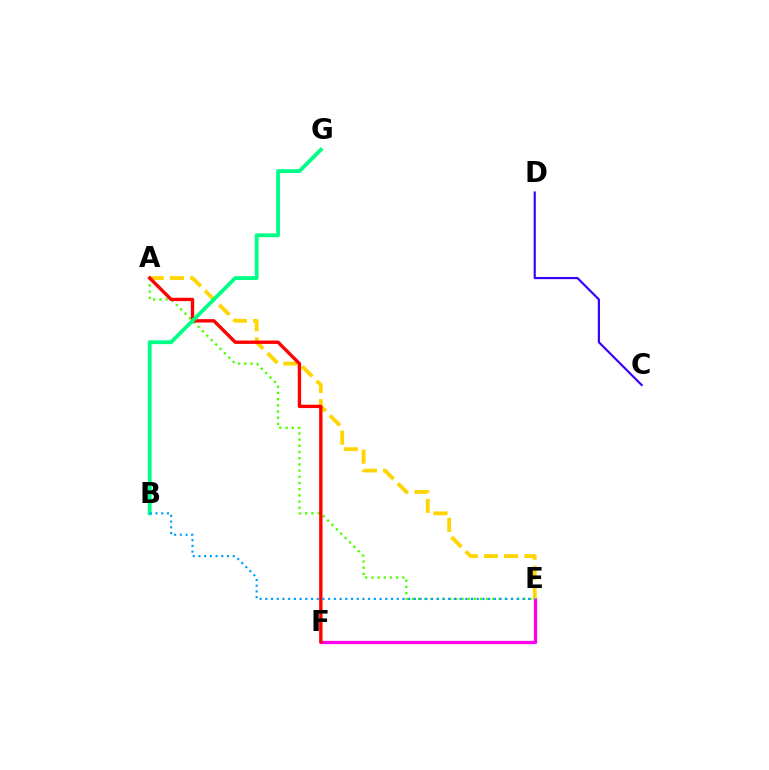{('E', 'F'): [{'color': '#ff00ed', 'line_style': 'solid', 'thickness': 2.36}], ('A', 'E'): [{'color': '#ffd500', 'line_style': 'dashed', 'thickness': 2.74}, {'color': '#4fff00', 'line_style': 'dotted', 'thickness': 1.68}], ('A', 'F'): [{'color': '#ff0000', 'line_style': 'solid', 'thickness': 2.42}], ('B', 'G'): [{'color': '#00ff86', 'line_style': 'solid', 'thickness': 2.75}], ('B', 'E'): [{'color': '#009eff', 'line_style': 'dotted', 'thickness': 1.55}], ('C', 'D'): [{'color': '#3700ff', 'line_style': 'solid', 'thickness': 1.56}]}